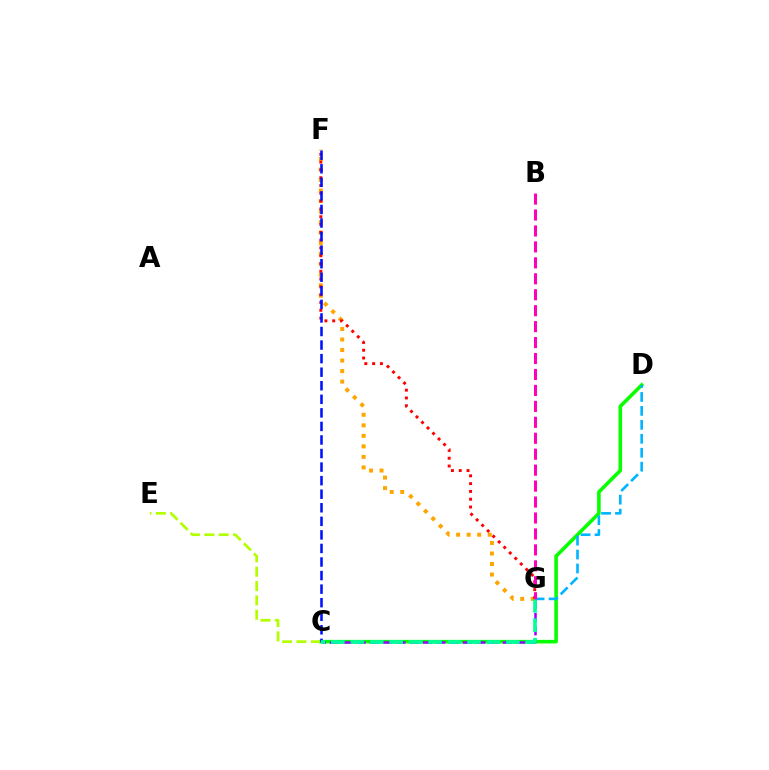{('C', 'D'): [{'color': '#08ff00', 'line_style': 'solid', 'thickness': 2.58}], ('F', 'G'): [{'color': '#ffa500', 'line_style': 'dotted', 'thickness': 2.86}, {'color': '#ff0000', 'line_style': 'dotted', 'thickness': 2.12}], ('D', 'G'): [{'color': '#00b5ff', 'line_style': 'dashed', 'thickness': 1.89}], ('C', 'E'): [{'color': '#b3ff00', 'line_style': 'dashed', 'thickness': 1.95}], ('C', 'F'): [{'color': '#0010ff', 'line_style': 'dashed', 'thickness': 1.84}], ('C', 'G'): [{'color': '#9b00ff', 'line_style': 'dashed', 'thickness': 1.81}, {'color': '#00ff9d', 'line_style': 'dashed', 'thickness': 2.64}], ('B', 'G'): [{'color': '#ff00bd', 'line_style': 'dashed', 'thickness': 2.17}]}